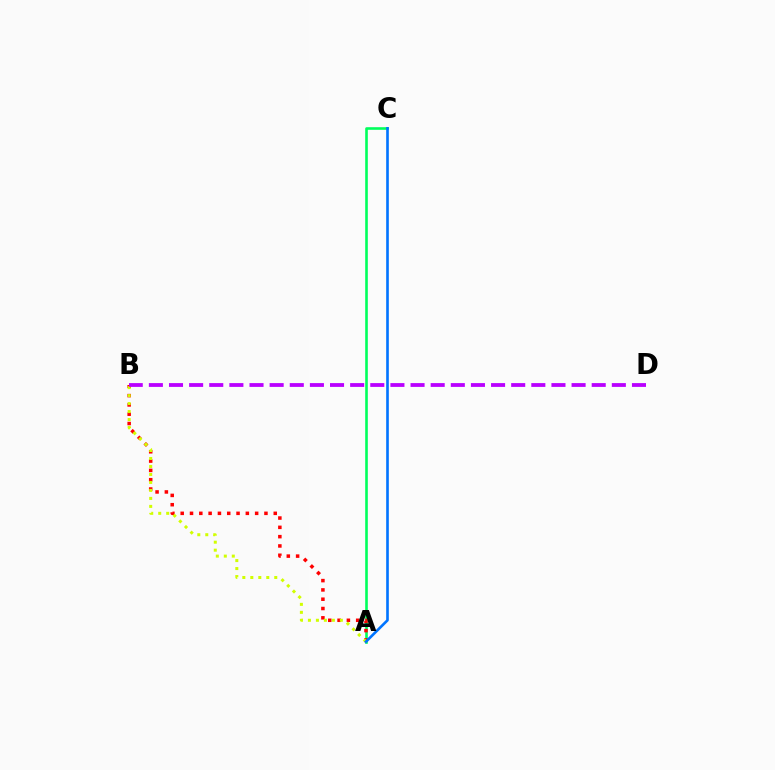{('A', 'C'): [{'color': '#00ff5c', 'line_style': 'solid', 'thickness': 1.88}, {'color': '#0074ff', 'line_style': 'solid', 'thickness': 1.9}], ('A', 'B'): [{'color': '#ff0000', 'line_style': 'dotted', 'thickness': 2.53}, {'color': '#d1ff00', 'line_style': 'dotted', 'thickness': 2.17}], ('B', 'D'): [{'color': '#b900ff', 'line_style': 'dashed', 'thickness': 2.73}]}